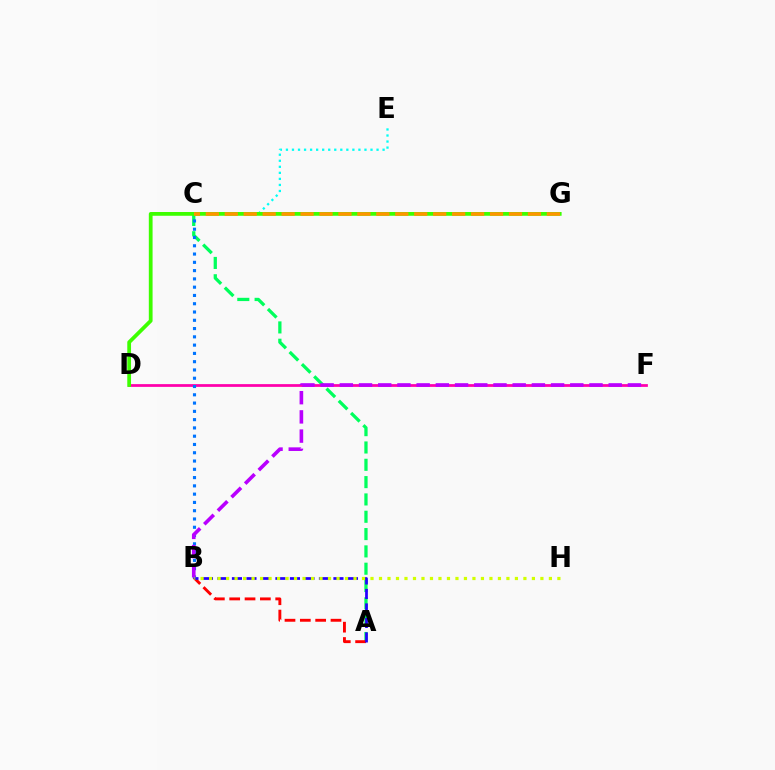{('C', 'E'): [{'color': '#00fff6', 'line_style': 'dotted', 'thickness': 1.64}], ('A', 'C'): [{'color': '#00ff5c', 'line_style': 'dashed', 'thickness': 2.35}], ('A', 'B'): [{'color': '#ff0000', 'line_style': 'dashed', 'thickness': 2.08}, {'color': '#2500ff', 'line_style': 'dashed', 'thickness': 1.97}], ('D', 'F'): [{'color': '#ff00ac', 'line_style': 'solid', 'thickness': 1.98}], ('B', 'C'): [{'color': '#0074ff', 'line_style': 'dotted', 'thickness': 2.25}], ('B', 'F'): [{'color': '#b900ff', 'line_style': 'dashed', 'thickness': 2.61}], ('D', 'G'): [{'color': '#3dff00', 'line_style': 'solid', 'thickness': 2.71}], ('C', 'G'): [{'color': '#ff9400', 'line_style': 'dashed', 'thickness': 2.57}], ('B', 'H'): [{'color': '#d1ff00', 'line_style': 'dotted', 'thickness': 2.31}]}